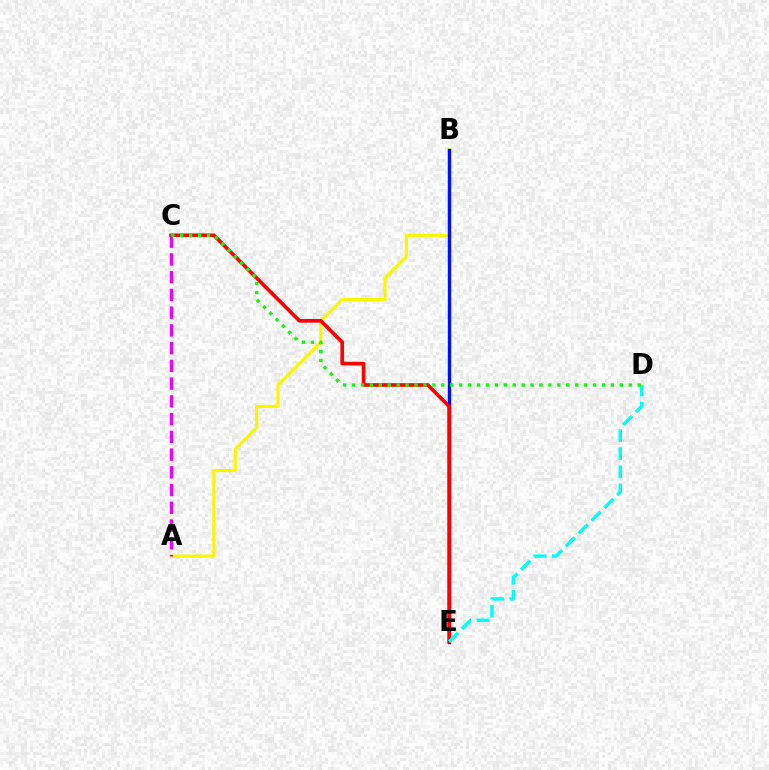{('A', 'B'): [{'color': '#fcf500', 'line_style': 'solid', 'thickness': 2.28}], ('B', 'E'): [{'color': '#0010ff', 'line_style': 'solid', 'thickness': 2.44}], ('C', 'E'): [{'color': '#ff0000', 'line_style': 'solid', 'thickness': 2.63}], ('A', 'C'): [{'color': '#ee00ff', 'line_style': 'dashed', 'thickness': 2.41}], ('D', 'E'): [{'color': '#00fff6', 'line_style': 'dashed', 'thickness': 2.46}], ('C', 'D'): [{'color': '#08ff00', 'line_style': 'dotted', 'thickness': 2.43}]}